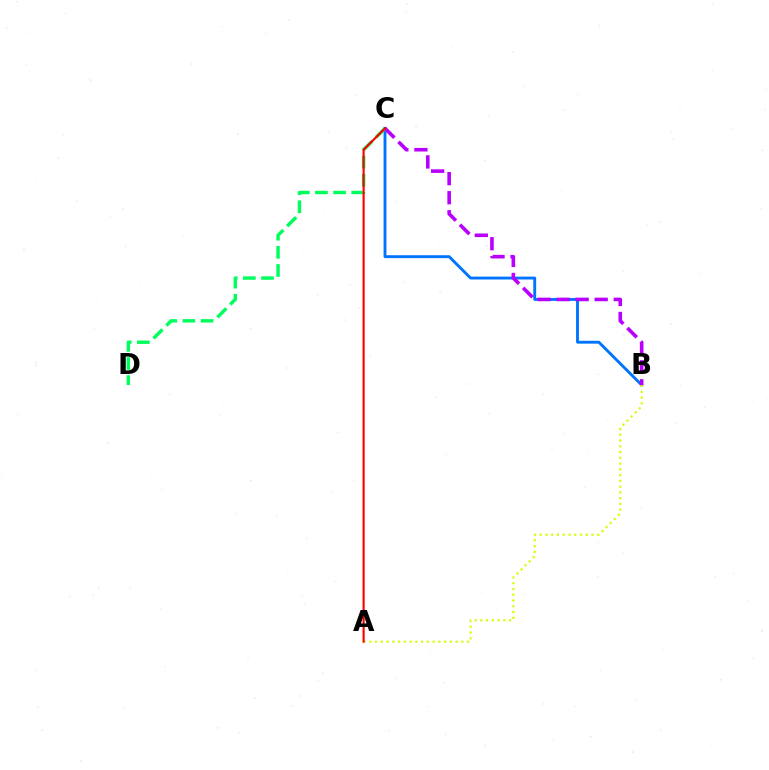{('B', 'C'): [{'color': '#0074ff', 'line_style': 'solid', 'thickness': 2.08}, {'color': '#b900ff', 'line_style': 'dashed', 'thickness': 2.59}], ('C', 'D'): [{'color': '#00ff5c', 'line_style': 'dashed', 'thickness': 2.46}], ('A', 'B'): [{'color': '#d1ff00', 'line_style': 'dotted', 'thickness': 1.56}], ('A', 'C'): [{'color': '#ff0000', 'line_style': 'solid', 'thickness': 1.54}]}